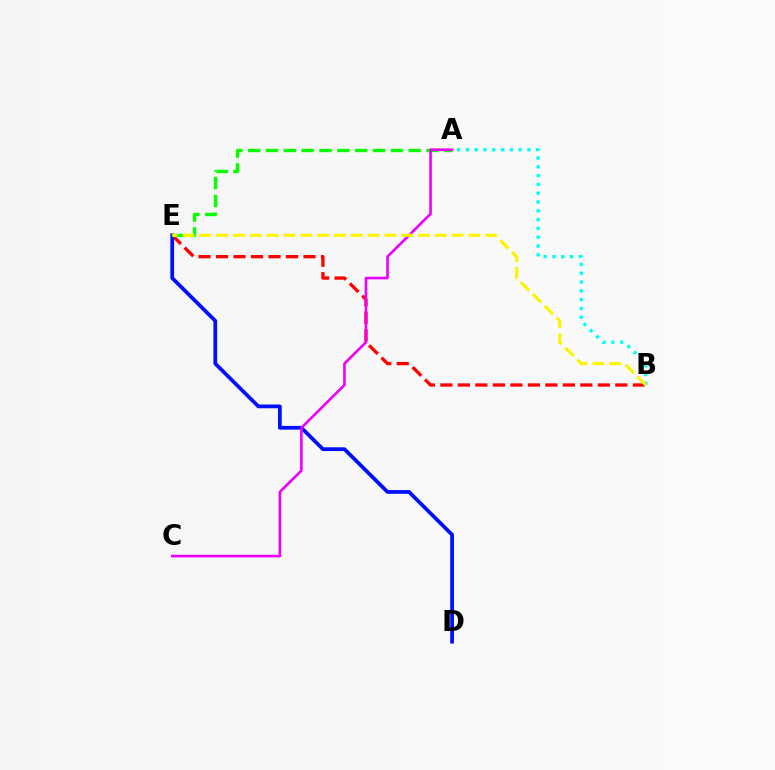{('B', 'E'): [{'color': '#ff0000', 'line_style': 'dashed', 'thickness': 2.38}, {'color': '#fcf500', 'line_style': 'dashed', 'thickness': 2.29}], ('A', 'B'): [{'color': '#00fff6', 'line_style': 'dotted', 'thickness': 2.39}], ('D', 'E'): [{'color': '#0010ff', 'line_style': 'solid', 'thickness': 2.71}], ('A', 'E'): [{'color': '#08ff00', 'line_style': 'dashed', 'thickness': 2.42}], ('A', 'C'): [{'color': '#ee00ff', 'line_style': 'solid', 'thickness': 1.89}]}